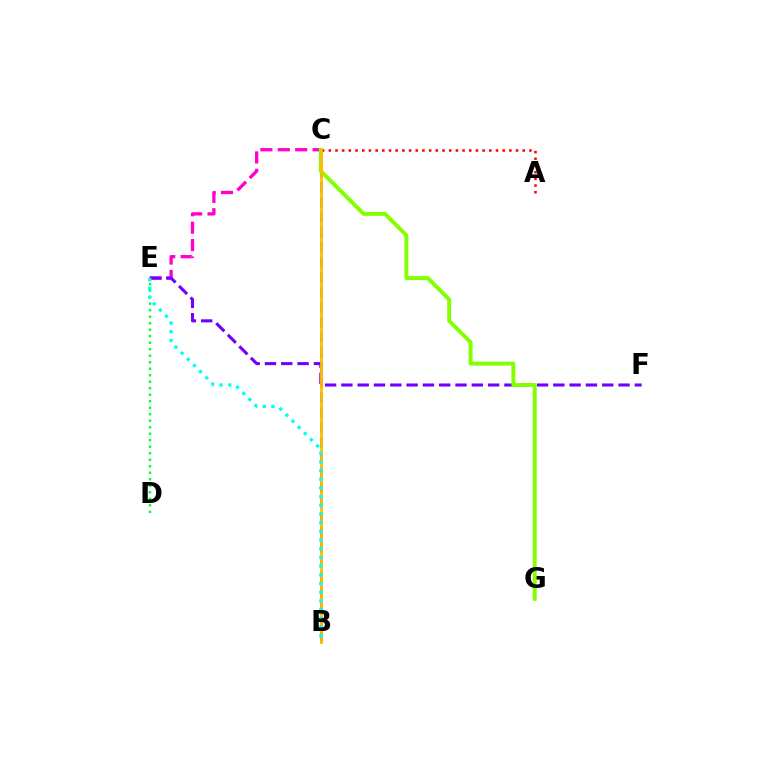{('B', 'C'): [{'color': '#004bff', 'line_style': 'dashed', 'thickness': 2.04}, {'color': '#ffbd00', 'line_style': 'solid', 'thickness': 2.0}], ('C', 'E'): [{'color': '#ff00cf', 'line_style': 'dashed', 'thickness': 2.37}], ('D', 'E'): [{'color': '#00ff39', 'line_style': 'dotted', 'thickness': 1.77}], ('E', 'F'): [{'color': '#7200ff', 'line_style': 'dashed', 'thickness': 2.21}], ('C', 'G'): [{'color': '#84ff00', 'line_style': 'solid', 'thickness': 2.82}], ('A', 'C'): [{'color': '#ff0000', 'line_style': 'dotted', 'thickness': 1.82}], ('B', 'E'): [{'color': '#00fff6', 'line_style': 'dotted', 'thickness': 2.36}]}